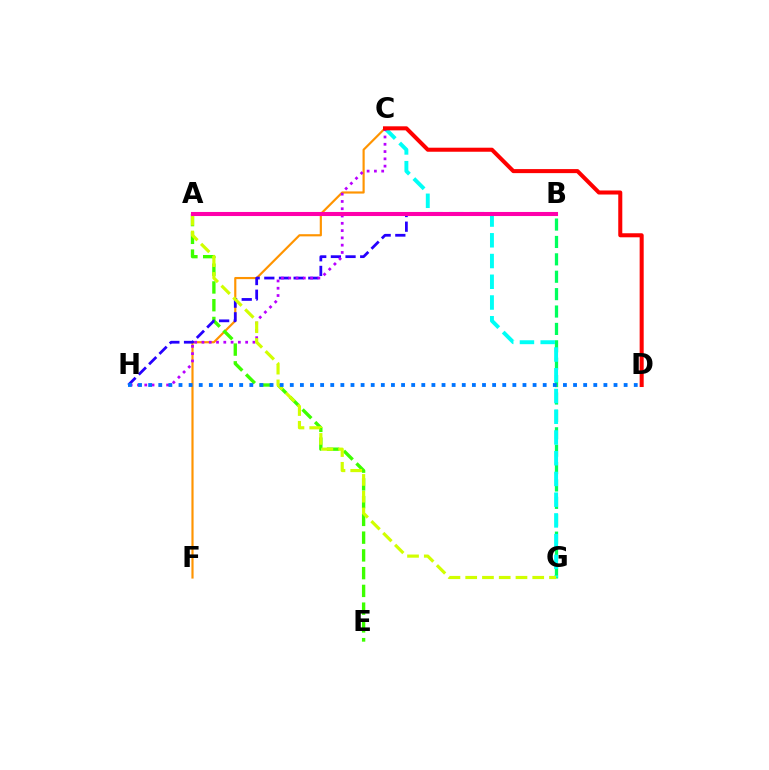{('C', 'F'): [{'color': '#ff9400', 'line_style': 'solid', 'thickness': 1.56}], ('A', 'E'): [{'color': '#3dff00', 'line_style': 'dashed', 'thickness': 2.41}], ('B', 'G'): [{'color': '#00ff5c', 'line_style': 'dashed', 'thickness': 2.36}], ('C', 'G'): [{'color': '#00fff6', 'line_style': 'dashed', 'thickness': 2.82}], ('B', 'H'): [{'color': '#2500ff', 'line_style': 'dashed', 'thickness': 1.99}], ('C', 'H'): [{'color': '#b900ff', 'line_style': 'dotted', 'thickness': 1.98}], ('A', 'G'): [{'color': '#d1ff00', 'line_style': 'dashed', 'thickness': 2.28}], ('D', 'H'): [{'color': '#0074ff', 'line_style': 'dotted', 'thickness': 2.75}], ('C', 'D'): [{'color': '#ff0000', 'line_style': 'solid', 'thickness': 2.91}], ('A', 'B'): [{'color': '#ff00ac', 'line_style': 'solid', 'thickness': 2.93}]}